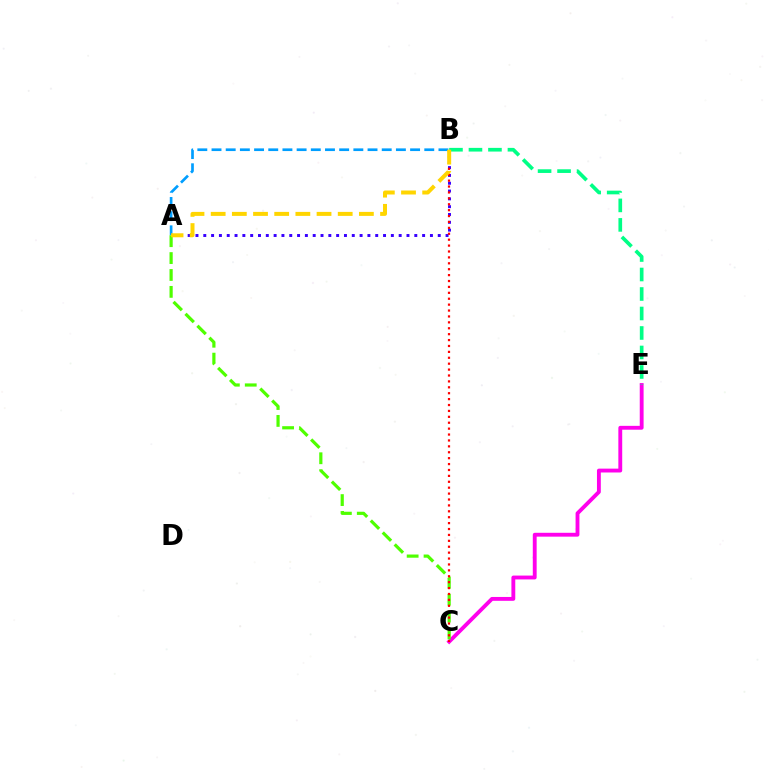{('C', 'E'): [{'color': '#ff00ed', 'line_style': 'solid', 'thickness': 2.78}], ('A', 'B'): [{'color': '#009eff', 'line_style': 'dashed', 'thickness': 1.93}, {'color': '#3700ff', 'line_style': 'dotted', 'thickness': 2.12}, {'color': '#ffd500', 'line_style': 'dashed', 'thickness': 2.88}], ('A', 'C'): [{'color': '#4fff00', 'line_style': 'dashed', 'thickness': 2.3}], ('B', 'E'): [{'color': '#00ff86', 'line_style': 'dashed', 'thickness': 2.65}], ('B', 'C'): [{'color': '#ff0000', 'line_style': 'dotted', 'thickness': 1.6}]}